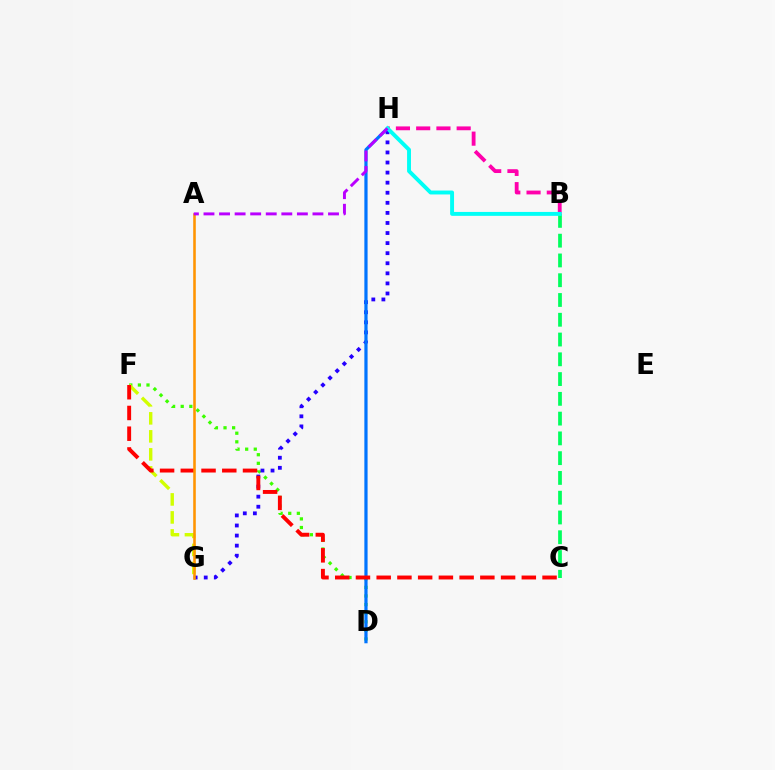{('D', 'F'): [{'color': '#3dff00', 'line_style': 'dotted', 'thickness': 2.34}], ('F', 'G'): [{'color': '#d1ff00', 'line_style': 'dashed', 'thickness': 2.45}], ('G', 'H'): [{'color': '#2500ff', 'line_style': 'dotted', 'thickness': 2.74}], ('B', 'C'): [{'color': '#00ff5c', 'line_style': 'dashed', 'thickness': 2.69}], ('B', 'H'): [{'color': '#ff00ac', 'line_style': 'dashed', 'thickness': 2.75}, {'color': '#00fff6', 'line_style': 'solid', 'thickness': 2.81}], ('D', 'H'): [{'color': '#0074ff', 'line_style': 'solid', 'thickness': 2.32}], ('C', 'F'): [{'color': '#ff0000', 'line_style': 'dashed', 'thickness': 2.82}], ('A', 'G'): [{'color': '#ff9400', 'line_style': 'solid', 'thickness': 1.85}], ('A', 'H'): [{'color': '#b900ff', 'line_style': 'dashed', 'thickness': 2.11}]}